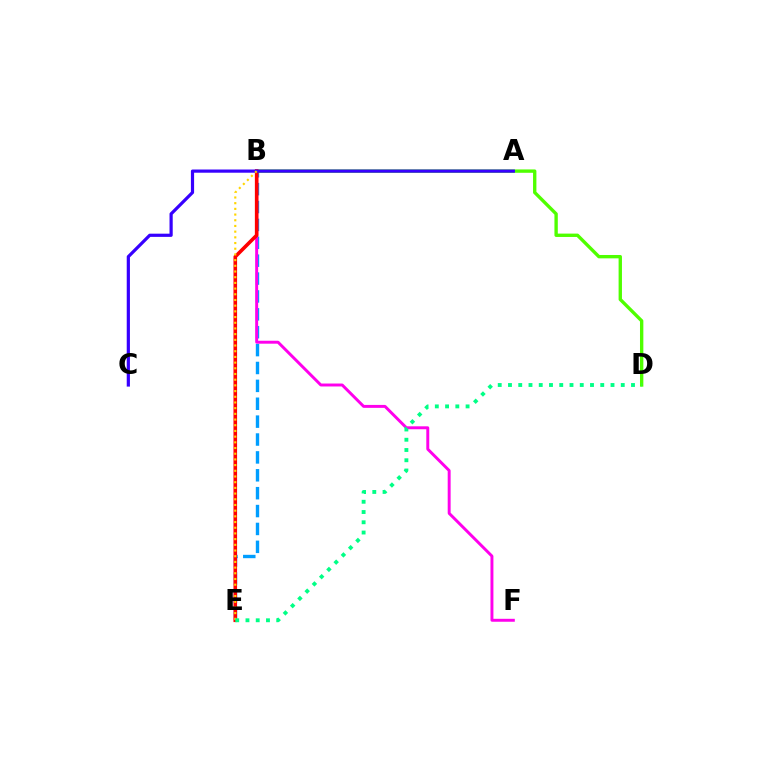{('B', 'E'): [{'color': '#009eff', 'line_style': 'dashed', 'thickness': 2.43}, {'color': '#ff0000', 'line_style': 'solid', 'thickness': 2.59}, {'color': '#ffd500', 'line_style': 'dotted', 'thickness': 1.55}], ('B', 'D'): [{'color': '#4fff00', 'line_style': 'solid', 'thickness': 2.42}], ('B', 'F'): [{'color': '#ff00ed', 'line_style': 'solid', 'thickness': 2.12}], ('A', 'C'): [{'color': '#3700ff', 'line_style': 'solid', 'thickness': 2.3}], ('D', 'E'): [{'color': '#00ff86', 'line_style': 'dotted', 'thickness': 2.79}]}